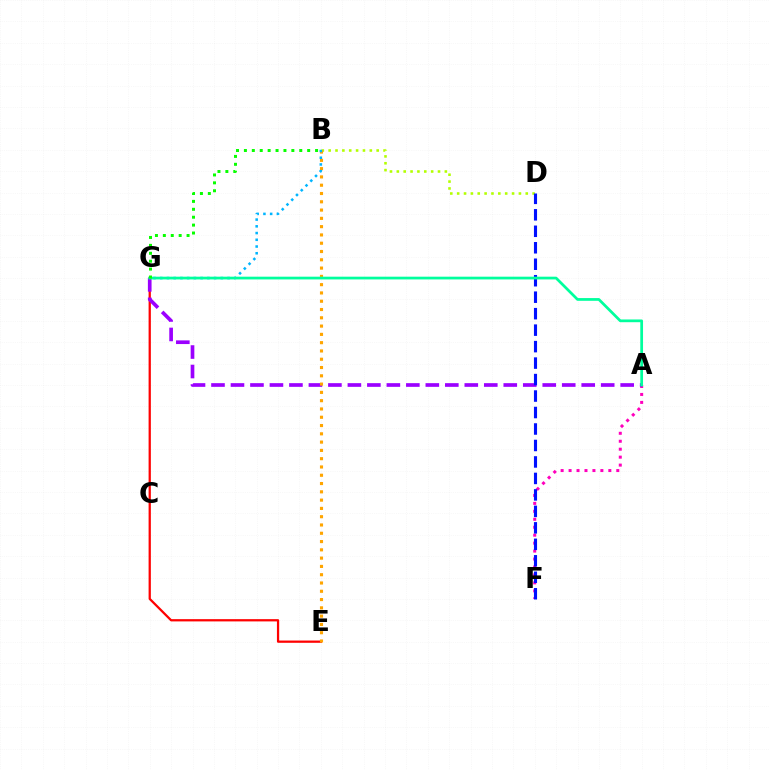{('E', 'G'): [{'color': '#ff0000', 'line_style': 'solid', 'thickness': 1.63}], ('A', 'F'): [{'color': '#ff00bd', 'line_style': 'dotted', 'thickness': 2.16}], ('A', 'G'): [{'color': '#9b00ff', 'line_style': 'dashed', 'thickness': 2.65}, {'color': '#00ff9d', 'line_style': 'solid', 'thickness': 1.97}], ('B', 'D'): [{'color': '#b3ff00', 'line_style': 'dotted', 'thickness': 1.86}], ('D', 'F'): [{'color': '#0010ff', 'line_style': 'dashed', 'thickness': 2.24}], ('B', 'E'): [{'color': '#ffa500', 'line_style': 'dotted', 'thickness': 2.25}], ('B', 'G'): [{'color': '#00b5ff', 'line_style': 'dotted', 'thickness': 1.83}, {'color': '#08ff00', 'line_style': 'dotted', 'thickness': 2.15}]}